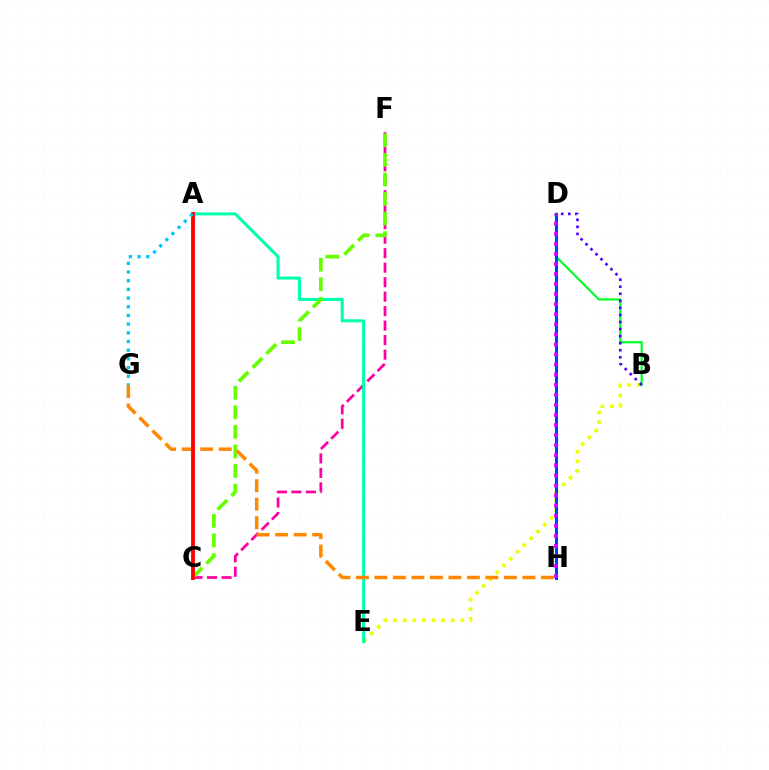{('B', 'E'): [{'color': '#eeff00', 'line_style': 'dotted', 'thickness': 2.61}], ('C', 'F'): [{'color': '#ff00a0', 'line_style': 'dashed', 'thickness': 1.97}, {'color': '#66ff00', 'line_style': 'dashed', 'thickness': 2.66}], ('B', 'D'): [{'color': '#00ff27', 'line_style': 'solid', 'thickness': 1.58}, {'color': '#4f00ff', 'line_style': 'dotted', 'thickness': 1.92}], ('A', 'E'): [{'color': '#00ffaf', 'line_style': 'solid', 'thickness': 2.2}], ('D', 'H'): [{'color': '#003fff', 'line_style': 'solid', 'thickness': 2.19}, {'color': '#d600ff', 'line_style': 'dotted', 'thickness': 2.74}], ('G', 'H'): [{'color': '#ff8800', 'line_style': 'dashed', 'thickness': 2.51}], ('A', 'C'): [{'color': '#ff0000', 'line_style': 'solid', 'thickness': 2.75}], ('A', 'G'): [{'color': '#00c7ff', 'line_style': 'dotted', 'thickness': 2.36}]}